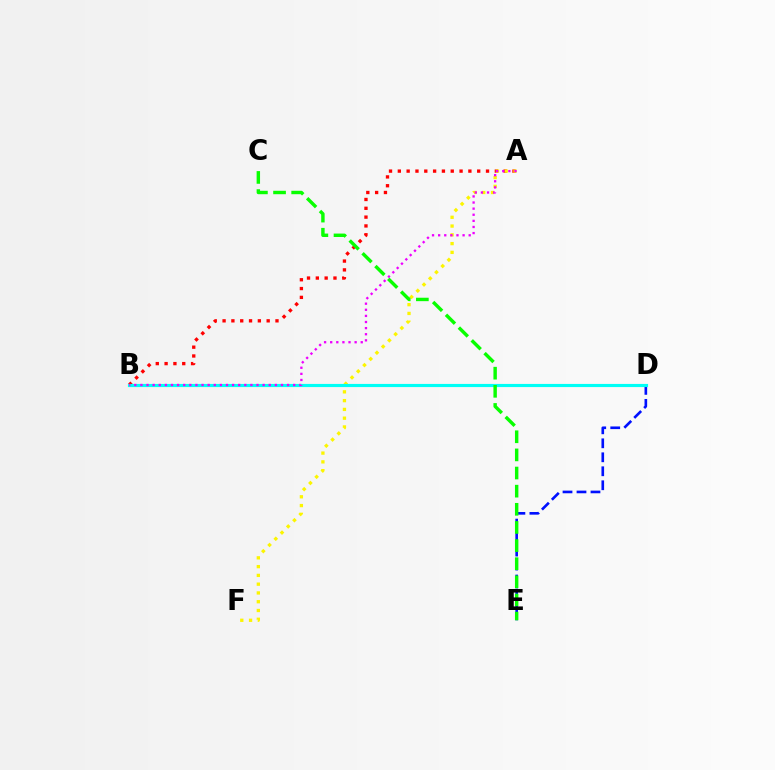{('A', 'B'): [{'color': '#ff0000', 'line_style': 'dotted', 'thickness': 2.4}, {'color': '#ee00ff', 'line_style': 'dotted', 'thickness': 1.66}], ('A', 'F'): [{'color': '#fcf500', 'line_style': 'dotted', 'thickness': 2.38}], ('D', 'E'): [{'color': '#0010ff', 'line_style': 'dashed', 'thickness': 1.9}], ('B', 'D'): [{'color': '#00fff6', 'line_style': 'solid', 'thickness': 2.27}], ('C', 'E'): [{'color': '#08ff00', 'line_style': 'dashed', 'thickness': 2.46}]}